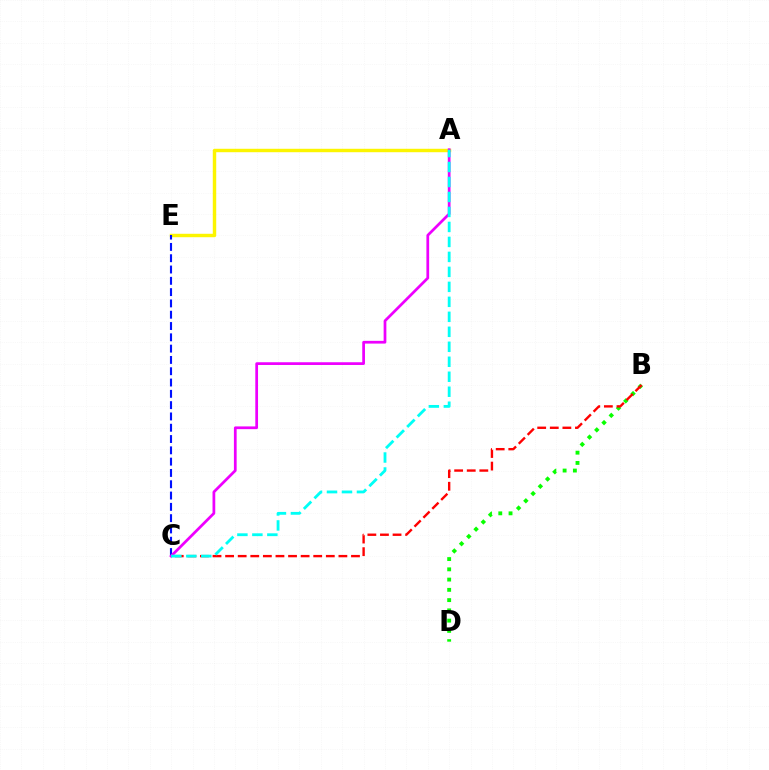{('A', 'E'): [{'color': '#fcf500', 'line_style': 'solid', 'thickness': 2.47}], ('B', 'D'): [{'color': '#08ff00', 'line_style': 'dotted', 'thickness': 2.79}], ('B', 'C'): [{'color': '#ff0000', 'line_style': 'dashed', 'thickness': 1.71}], ('C', 'E'): [{'color': '#0010ff', 'line_style': 'dashed', 'thickness': 1.54}], ('A', 'C'): [{'color': '#ee00ff', 'line_style': 'solid', 'thickness': 1.97}, {'color': '#00fff6', 'line_style': 'dashed', 'thickness': 2.04}]}